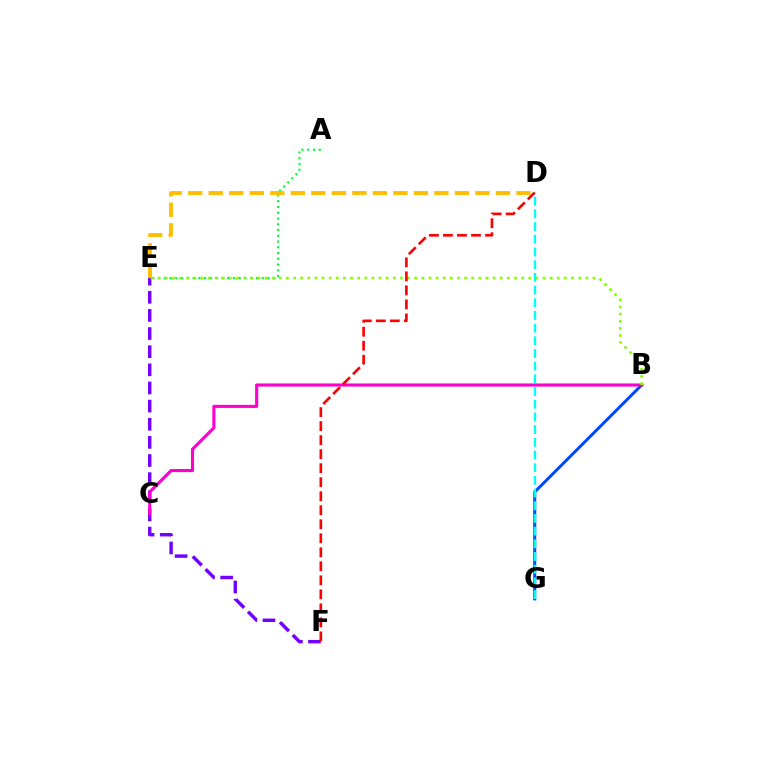{('A', 'E'): [{'color': '#00ff39', 'line_style': 'dotted', 'thickness': 1.57}], ('E', 'F'): [{'color': '#7200ff', 'line_style': 'dashed', 'thickness': 2.46}], ('B', 'G'): [{'color': '#004bff', 'line_style': 'solid', 'thickness': 2.19}], ('D', 'E'): [{'color': '#ffbd00', 'line_style': 'dashed', 'thickness': 2.79}], ('B', 'C'): [{'color': '#ff00cf', 'line_style': 'solid', 'thickness': 2.23}], ('D', 'G'): [{'color': '#00fff6', 'line_style': 'dashed', 'thickness': 1.72}], ('B', 'E'): [{'color': '#84ff00', 'line_style': 'dotted', 'thickness': 1.94}], ('D', 'F'): [{'color': '#ff0000', 'line_style': 'dashed', 'thickness': 1.9}]}